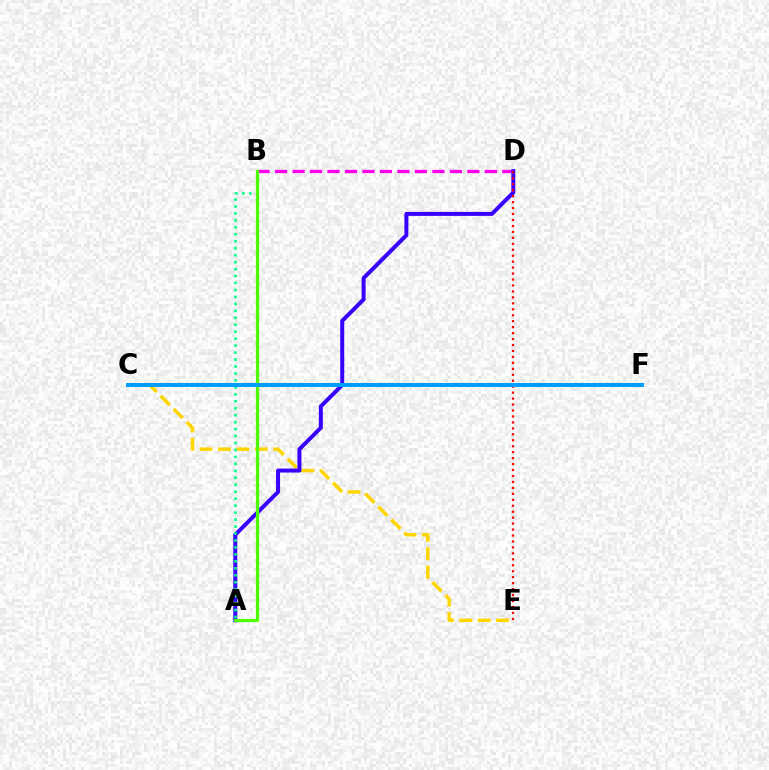{('B', 'D'): [{'color': '#ff00ed', 'line_style': 'dashed', 'thickness': 2.37}], ('C', 'E'): [{'color': '#ffd500', 'line_style': 'dashed', 'thickness': 2.5}], ('A', 'D'): [{'color': '#3700ff', 'line_style': 'solid', 'thickness': 2.87}], ('D', 'E'): [{'color': '#ff0000', 'line_style': 'dotted', 'thickness': 1.62}], ('A', 'B'): [{'color': '#00ff86', 'line_style': 'dotted', 'thickness': 1.89}, {'color': '#4fff00', 'line_style': 'solid', 'thickness': 2.32}], ('C', 'F'): [{'color': '#009eff', 'line_style': 'solid', 'thickness': 2.9}]}